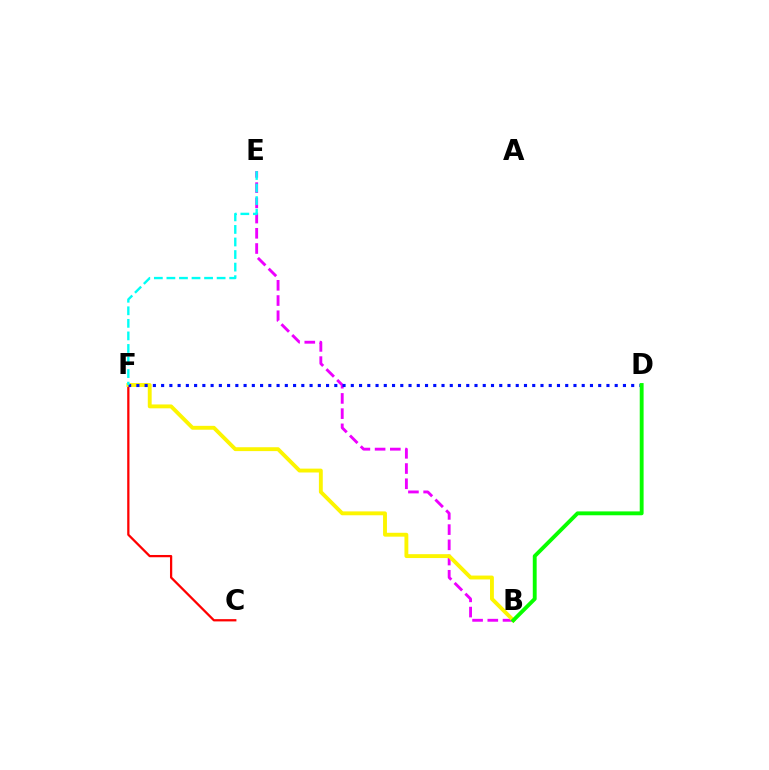{('C', 'F'): [{'color': '#ff0000', 'line_style': 'solid', 'thickness': 1.63}], ('B', 'E'): [{'color': '#ee00ff', 'line_style': 'dashed', 'thickness': 2.07}], ('B', 'F'): [{'color': '#fcf500', 'line_style': 'solid', 'thickness': 2.79}], ('D', 'F'): [{'color': '#0010ff', 'line_style': 'dotted', 'thickness': 2.24}], ('E', 'F'): [{'color': '#00fff6', 'line_style': 'dashed', 'thickness': 1.71}], ('B', 'D'): [{'color': '#08ff00', 'line_style': 'solid', 'thickness': 2.79}]}